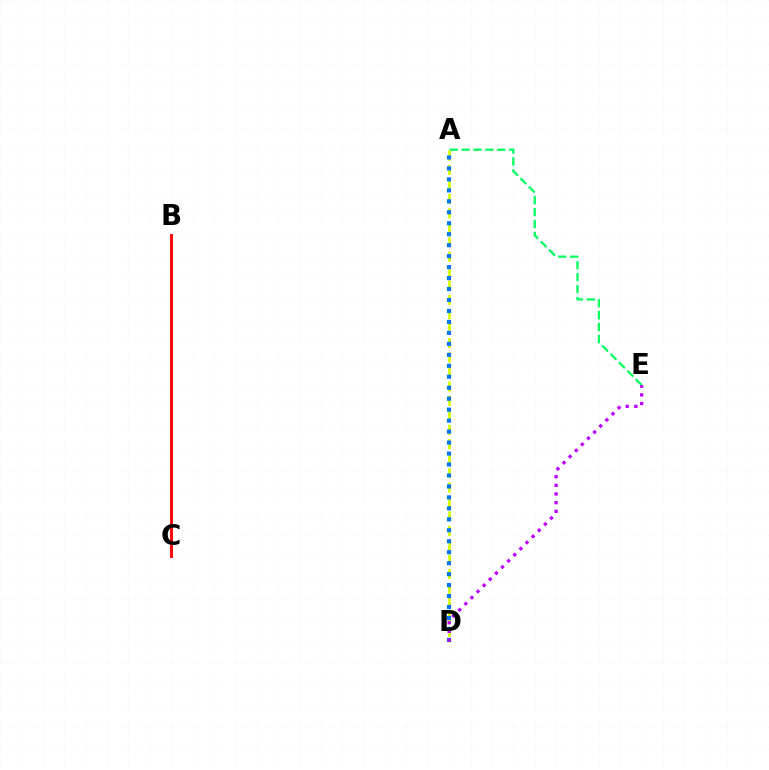{('A', 'E'): [{'color': '#00ff5c', 'line_style': 'dashed', 'thickness': 1.62}], ('A', 'D'): [{'color': '#d1ff00', 'line_style': 'dashed', 'thickness': 1.96}, {'color': '#0074ff', 'line_style': 'dotted', 'thickness': 2.98}], ('D', 'E'): [{'color': '#b900ff', 'line_style': 'dotted', 'thickness': 2.35}], ('B', 'C'): [{'color': '#ff0000', 'line_style': 'solid', 'thickness': 2.08}]}